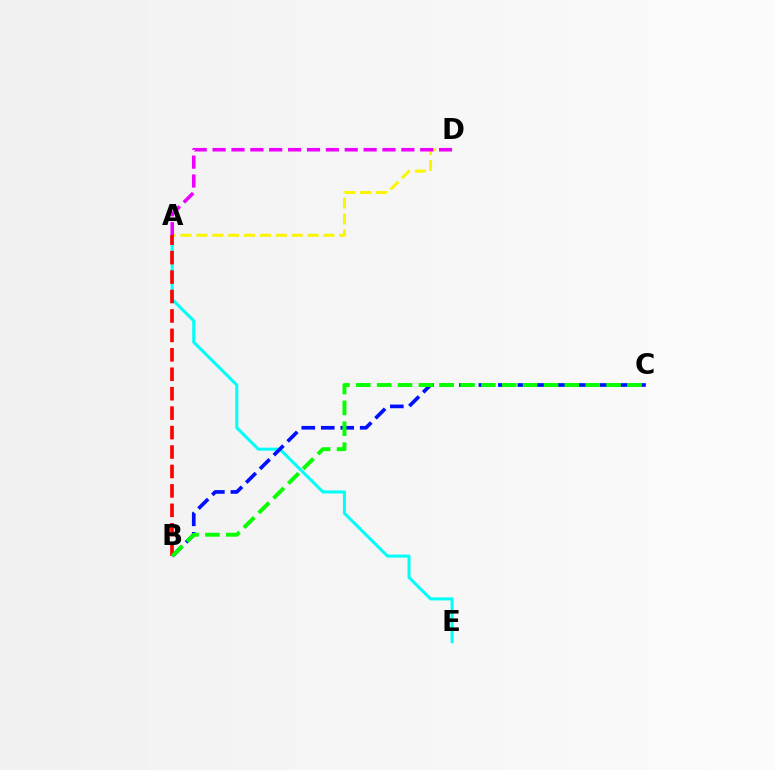{('A', 'D'): [{'color': '#fcf500', 'line_style': 'dashed', 'thickness': 2.16}, {'color': '#ee00ff', 'line_style': 'dashed', 'thickness': 2.56}], ('A', 'E'): [{'color': '#00fff6', 'line_style': 'solid', 'thickness': 2.19}], ('A', 'B'): [{'color': '#ff0000', 'line_style': 'dashed', 'thickness': 2.64}], ('B', 'C'): [{'color': '#0010ff', 'line_style': 'dashed', 'thickness': 2.65}, {'color': '#08ff00', 'line_style': 'dashed', 'thickness': 2.83}]}